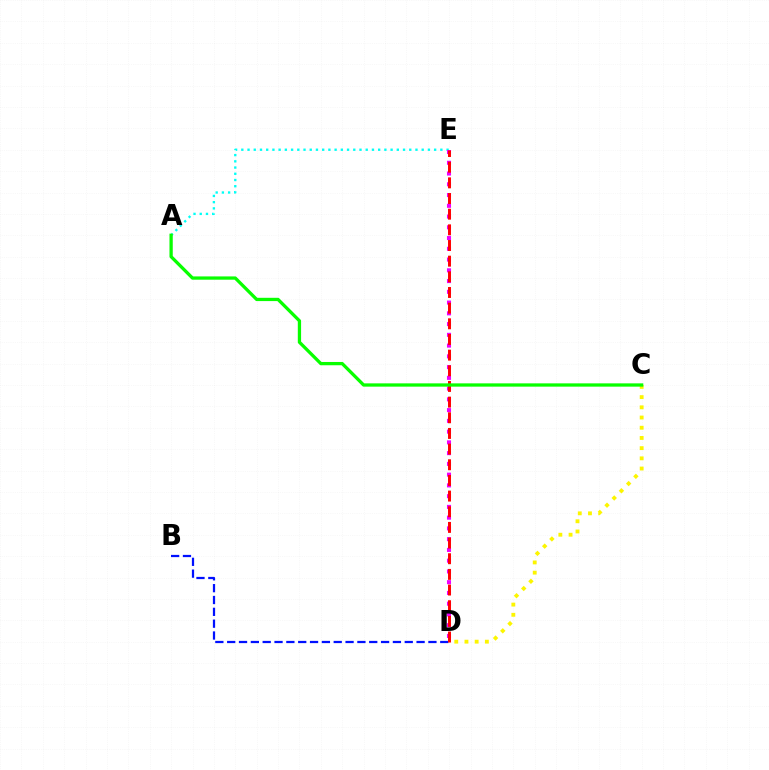{('B', 'D'): [{'color': '#0010ff', 'line_style': 'dashed', 'thickness': 1.61}], ('A', 'E'): [{'color': '#00fff6', 'line_style': 'dotted', 'thickness': 1.69}], ('D', 'E'): [{'color': '#ee00ff', 'line_style': 'dotted', 'thickness': 2.92}, {'color': '#ff0000', 'line_style': 'dashed', 'thickness': 2.13}], ('C', 'D'): [{'color': '#fcf500', 'line_style': 'dotted', 'thickness': 2.77}], ('A', 'C'): [{'color': '#08ff00', 'line_style': 'solid', 'thickness': 2.36}]}